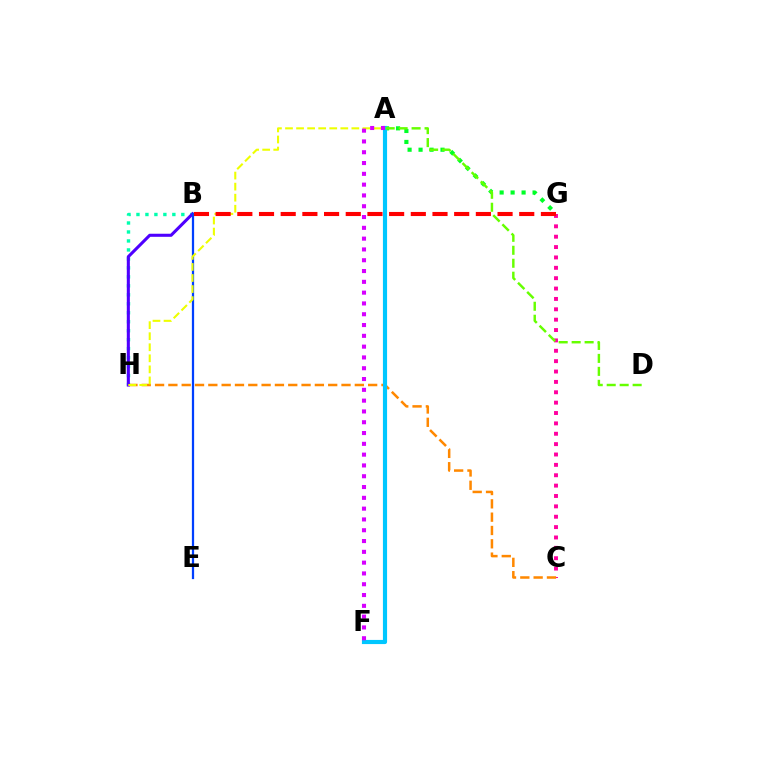{('C', 'G'): [{'color': '#ff00a0', 'line_style': 'dotted', 'thickness': 2.82}], ('B', 'H'): [{'color': '#00ffaf', 'line_style': 'dotted', 'thickness': 2.44}, {'color': '#4f00ff', 'line_style': 'solid', 'thickness': 2.21}], ('C', 'H'): [{'color': '#ff8800', 'line_style': 'dashed', 'thickness': 1.81}], ('A', 'G'): [{'color': '#00ff27', 'line_style': 'dotted', 'thickness': 2.98}], ('B', 'E'): [{'color': '#003fff', 'line_style': 'solid', 'thickness': 1.62}], ('A', 'H'): [{'color': '#eeff00', 'line_style': 'dashed', 'thickness': 1.5}], ('A', 'F'): [{'color': '#00c7ff', 'line_style': 'solid', 'thickness': 2.98}, {'color': '#d600ff', 'line_style': 'dotted', 'thickness': 2.93}], ('A', 'D'): [{'color': '#66ff00', 'line_style': 'dashed', 'thickness': 1.76}], ('B', 'G'): [{'color': '#ff0000', 'line_style': 'dashed', 'thickness': 2.95}]}